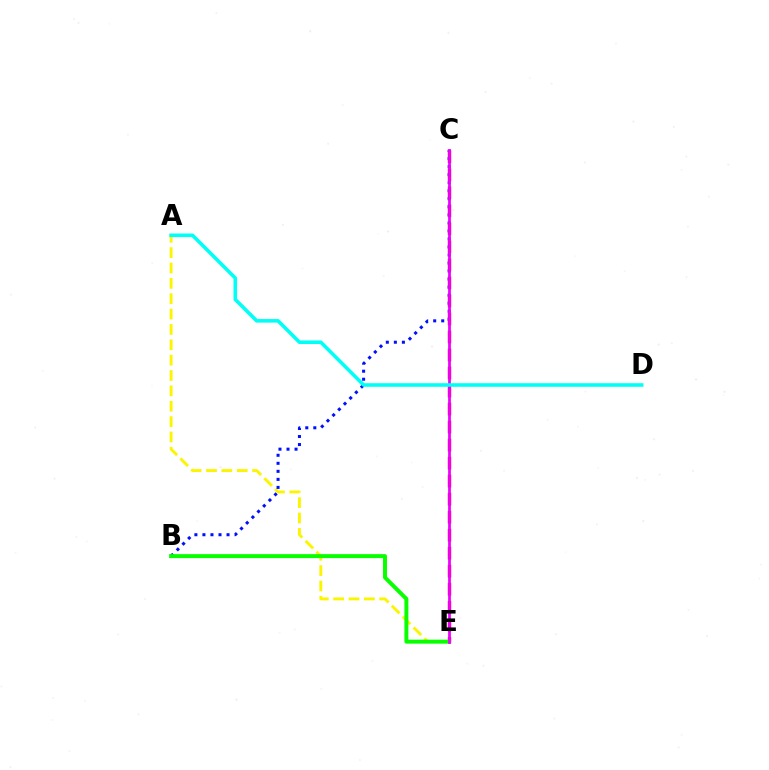{('C', 'E'): [{'color': '#ff0000', 'line_style': 'dashed', 'thickness': 2.45}, {'color': '#ee00ff', 'line_style': 'solid', 'thickness': 1.99}], ('A', 'E'): [{'color': '#fcf500', 'line_style': 'dashed', 'thickness': 2.09}], ('B', 'C'): [{'color': '#0010ff', 'line_style': 'dotted', 'thickness': 2.18}], ('B', 'E'): [{'color': '#08ff00', 'line_style': 'solid', 'thickness': 2.85}], ('A', 'D'): [{'color': '#00fff6', 'line_style': 'solid', 'thickness': 2.57}]}